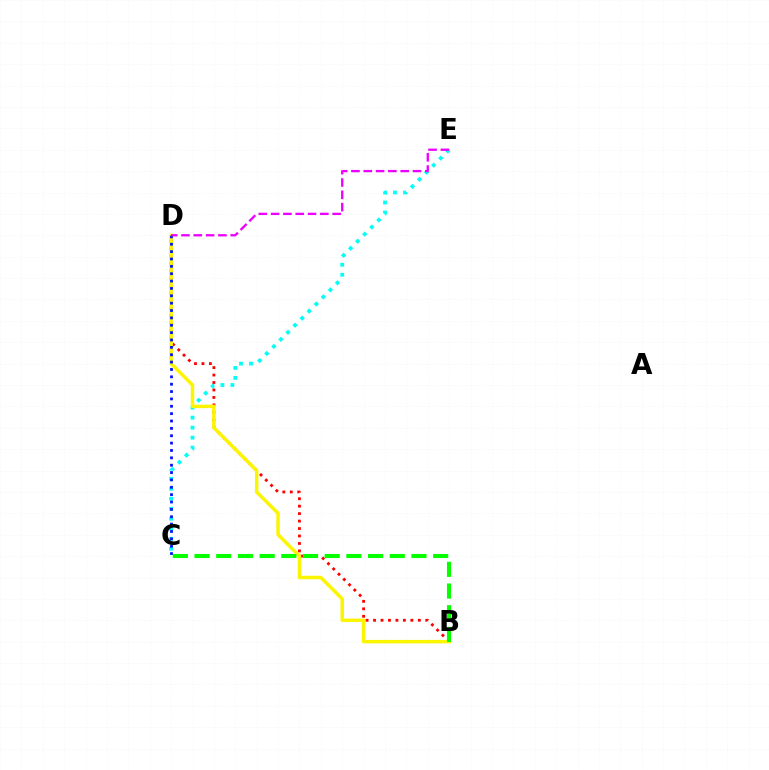{('C', 'E'): [{'color': '#00fff6', 'line_style': 'dotted', 'thickness': 2.72}], ('B', 'D'): [{'color': '#ff0000', 'line_style': 'dotted', 'thickness': 2.03}, {'color': '#fcf500', 'line_style': 'solid', 'thickness': 2.5}], ('C', 'D'): [{'color': '#0010ff', 'line_style': 'dotted', 'thickness': 2.0}], ('D', 'E'): [{'color': '#ee00ff', 'line_style': 'dashed', 'thickness': 1.67}], ('B', 'C'): [{'color': '#08ff00', 'line_style': 'dashed', 'thickness': 2.95}]}